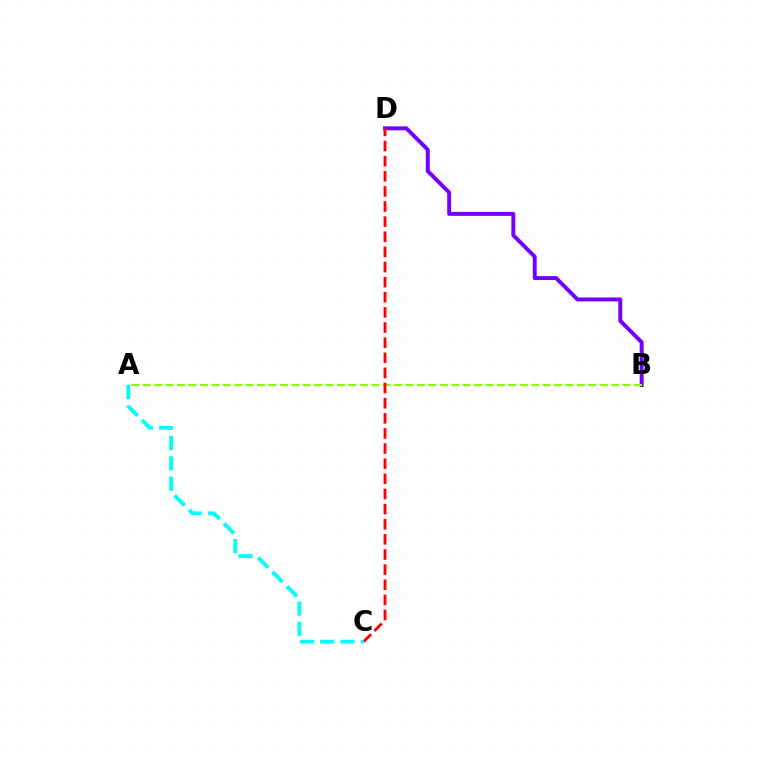{('B', 'D'): [{'color': '#7200ff', 'line_style': 'solid', 'thickness': 2.84}], ('A', 'B'): [{'color': '#84ff00', 'line_style': 'dashed', 'thickness': 1.55}], ('C', 'D'): [{'color': '#ff0000', 'line_style': 'dashed', 'thickness': 2.06}], ('A', 'C'): [{'color': '#00fff6', 'line_style': 'dashed', 'thickness': 2.76}]}